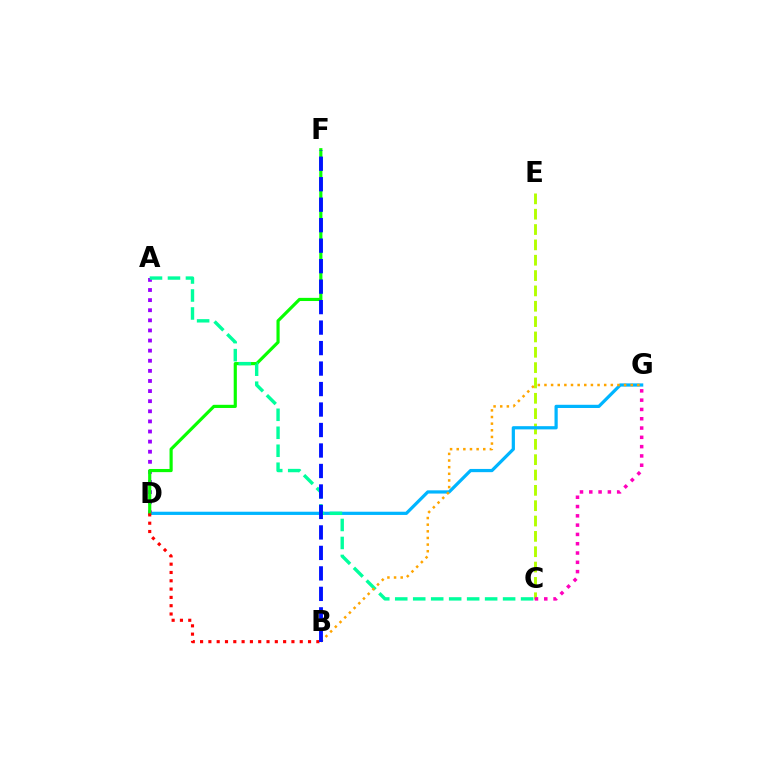{('C', 'E'): [{'color': '#b3ff00', 'line_style': 'dashed', 'thickness': 2.08}], ('D', 'G'): [{'color': '#00b5ff', 'line_style': 'solid', 'thickness': 2.32}], ('C', 'G'): [{'color': '#ff00bd', 'line_style': 'dotted', 'thickness': 2.53}], ('A', 'D'): [{'color': '#9b00ff', 'line_style': 'dotted', 'thickness': 2.75}], ('D', 'F'): [{'color': '#08ff00', 'line_style': 'solid', 'thickness': 2.28}], ('A', 'C'): [{'color': '#00ff9d', 'line_style': 'dashed', 'thickness': 2.44}], ('B', 'D'): [{'color': '#ff0000', 'line_style': 'dotted', 'thickness': 2.26}], ('B', 'G'): [{'color': '#ffa500', 'line_style': 'dotted', 'thickness': 1.8}], ('B', 'F'): [{'color': '#0010ff', 'line_style': 'dashed', 'thickness': 2.78}]}